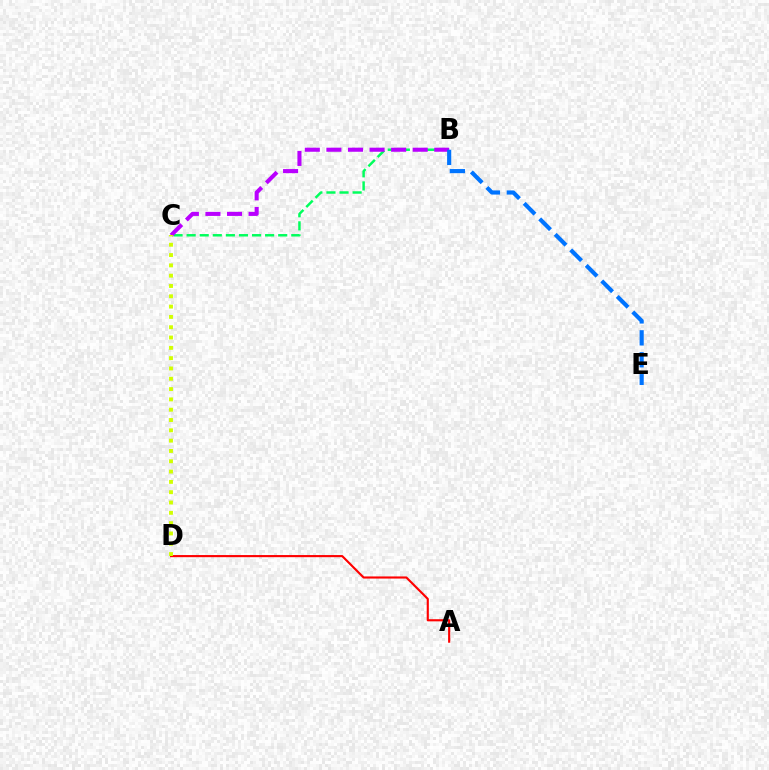{('B', 'C'): [{'color': '#00ff5c', 'line_style': 'dashed', 'thickness': 1.78}, {'color': '#b900ff', 'line_style': 'dashed', 'thickness': 2.93}], ('A', 'D'): [{'color': '#ff0000', 'line_style': 'solid', 'thickness': 1.53}], ('C', 'D'): [{'color': '#d1ff00', 'line_style': 'dotted', 'thickness': 2.8}], ('B', 'E'): [{'color': '#0074ff', 'line_style': 'dashed', 'thickness': 2.98}]}